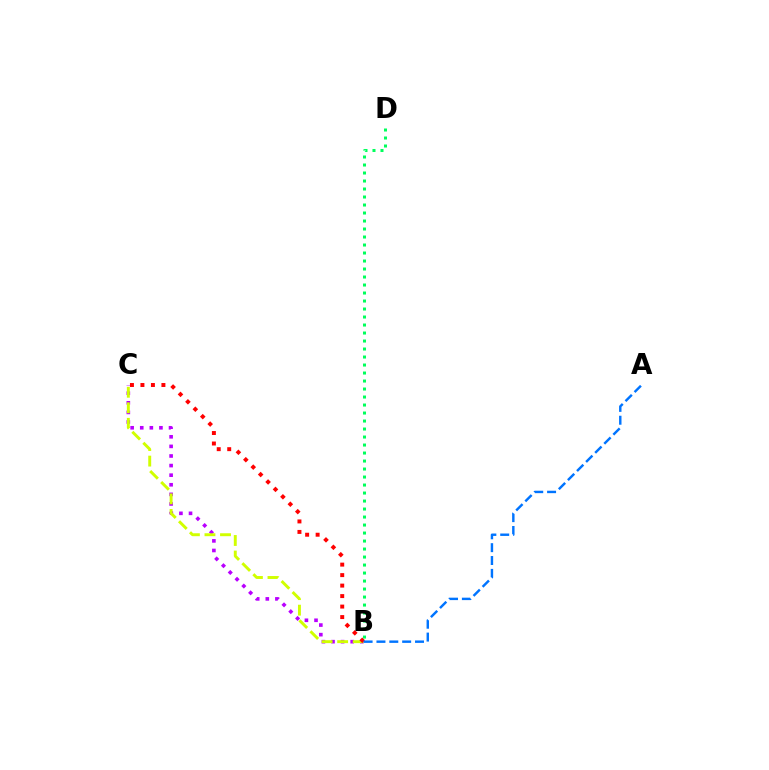{('B', 'C'): [{'color': '#b900ff', 'line_style': 'dotted', 'thickness': 2.61}, {'color': '#d1ff00', 'line_style': 'dashed', 'thickness': 2.11}, {'color': '#ff0000', 'line_style': 'dotted', 'thickness': 2.85}], ('B', 'D'): [{'color': '#00ff5c', 'line_style': 'dotted', 'thickness': 2.17}], ('A', 'B'): [{'color': '#0074ff', 'line_style': 'dashed', 'thickness': 1.75}]}